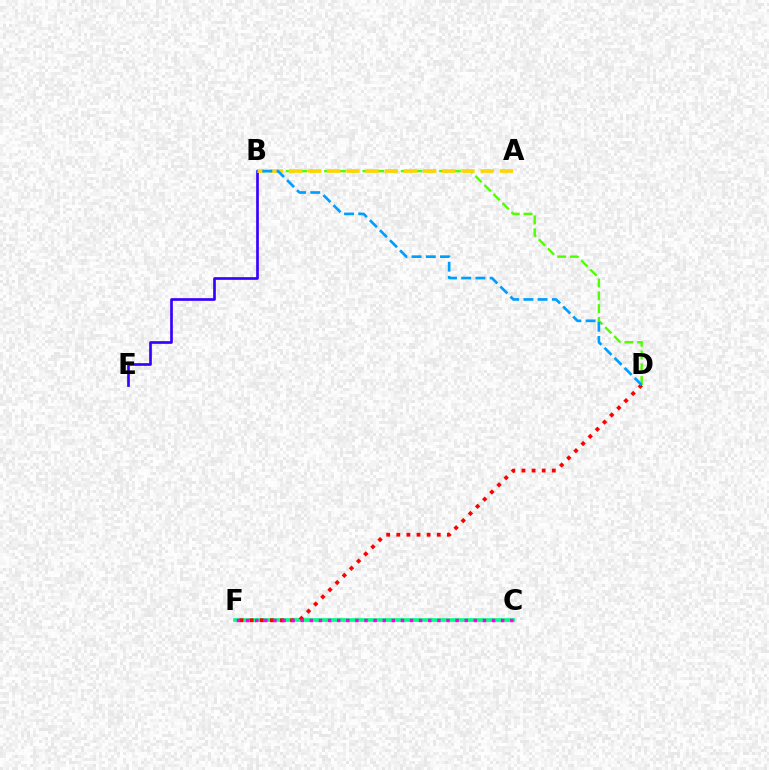{('B', 'D'): [{'color': '#4fff00', 'line_style': 'dashed', 'thickness': 1.74}, {'color': '#009eff', 'line_style': 'dashed', 'thickness': 1.93}], ('C', 'F'): [{'color': '#00ff86', 'line_style': 'solid', 'thickness': 2.65}, {'color': '#ff00ed', 'line_style': 'dotted', 'thickness': 2.48}], ('D', 'F'): [{'color': '#ff0000', 'line_style': 'dotted', 'thickness': 2.75}], ('B', 'E'): [{'color': '#3700ff', 'line_style': 'solid', 'thickness': 1.93}], ('A', 'B'): [{'color': '#ffd500', 'line_style': 'dashed', 'thickness': 2.6}]}